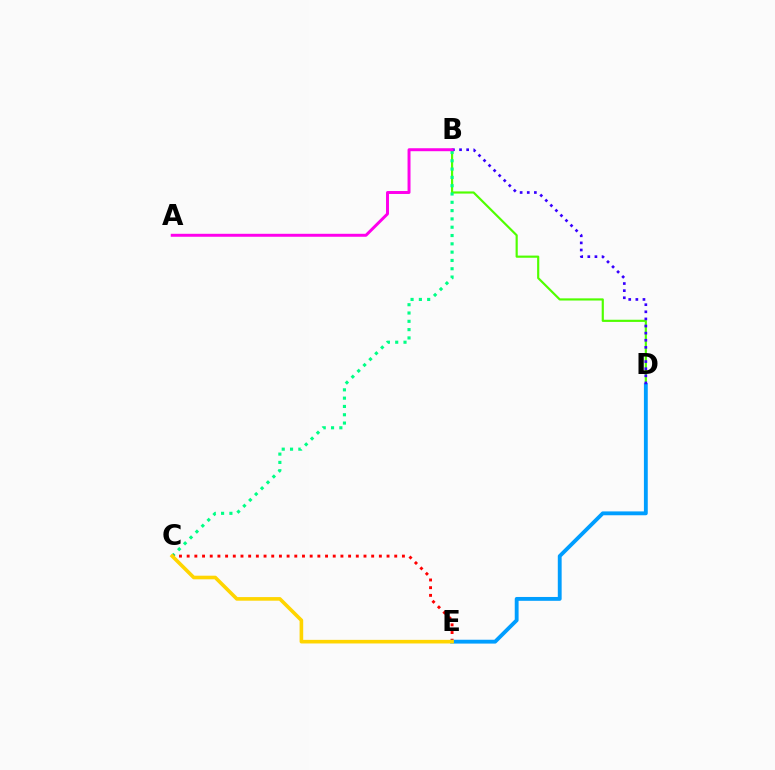{('B', 'D'): [{'color': '#4fff00', 'line_style': 'solid', 'thickness': 1.56}, {'color': '#3700ff', 'line_style': 'dotted', 'thickness': 1.93}], ('B', 'C'): [{'color': '#00ff86', 'line_style': 'dotted', 'thickness': 2.26}], ('C', 'E'): [{'color': '#ff0000', 'line_style': 'dotted', 'thickness': 2.09}, {'color': '#ffd500', 'line_style': 'solid', 'thickness': 2.6}], ('D', 'E'): [{'color': '#009eff', 'line_style': 'solid', 'thickness': 2.77}], ('A', 'B'): [{'color': '#ff00ed', 'line_style': 'solid', 'thickness': 2.13}]}